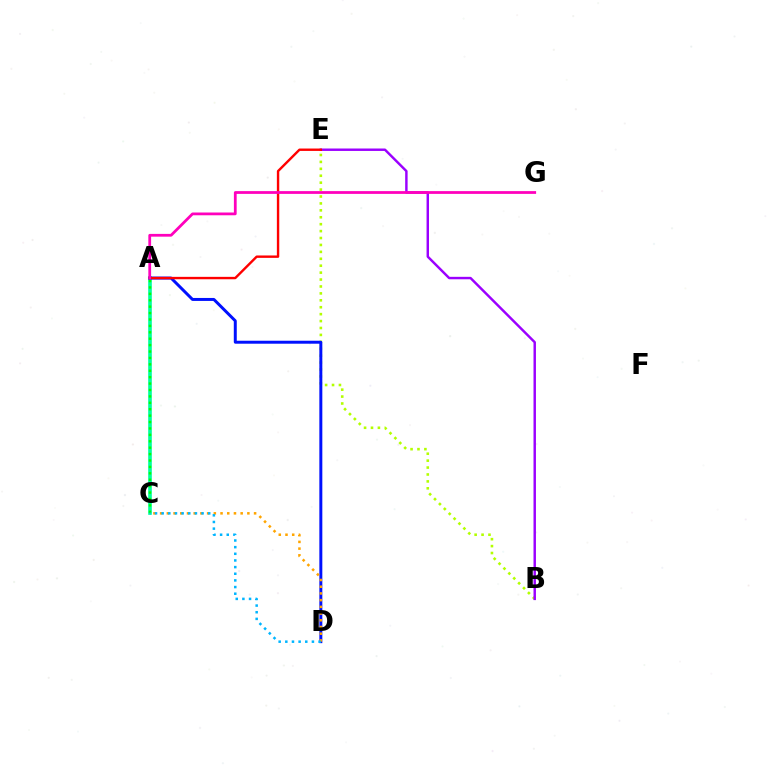{('B', 'E'): [{'color': '#b3ff00', 'line_style': 'dotted', 'thickness': 1.88}, {'color': '#9b00ff', 'line_style': 'solid', 'thickness': 1.76}], ('A', 'C'): [{'color': '#00ff9d', 'line_style': 'solid', 'thickness': 2.6}, {'color': '#08ff00', 'line_style': 'dotted', 'thickness': 1.74}], ('A', 'D'): [{'color': '#0010ff', 'line_style': 'solid', 'thickness': 2.14}], ('C', 'D'): [{'color': '#ffa500', 'line_style': 'dotted', 'thickness': 1.82}, {'color': '#00b5ff', 'line_style': 'dotted', 'thickness': 1.81}], ('A', 'E'): [{'color': '#ff0000', 'line_style': 'solid', 'thickness': 1.73}], ('A', 'G'): [{'color': '#ff00bd', 'line_style': 'solid', 'thickness': 1.99}]}